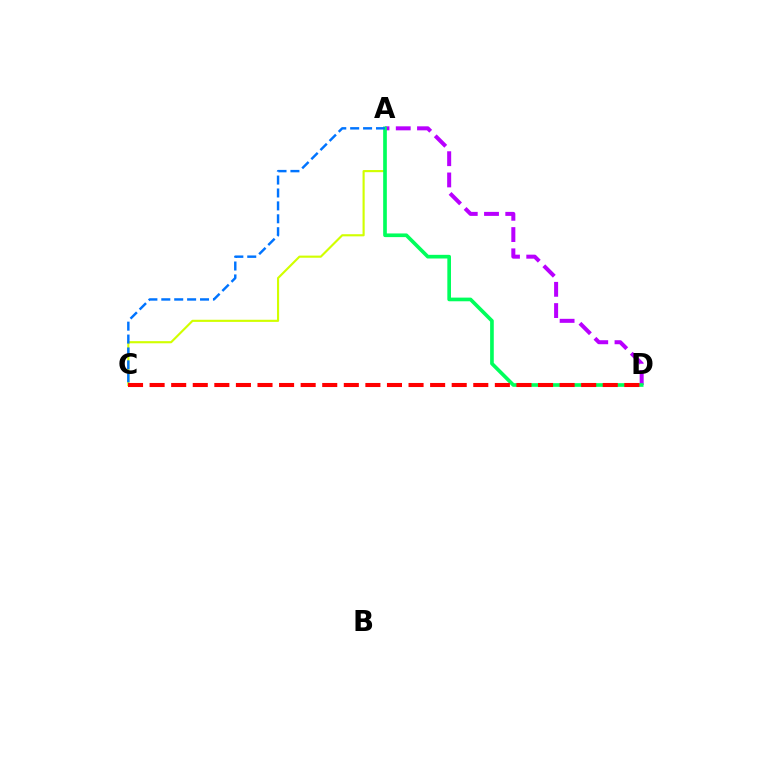{('A', 'C'): [{'color': '#d1ff00', 'line_style': 'solid', 'thickness': 1.54}, {'color': '#0074ff', 'line_style': 'dashed', 'thickness': 1.75}], ('A', 'D'): [{'color': '#b900ff', 'line_style': 'dashed', 'thickness': 2.89}, {'color': '#00ff5c', 'line_style': 'solid', 'thickness': 2.64}], ('C', 'D'): [{'color': '#ff0000', 'line_style': 'dashed', 'thickness': 2.93}]}